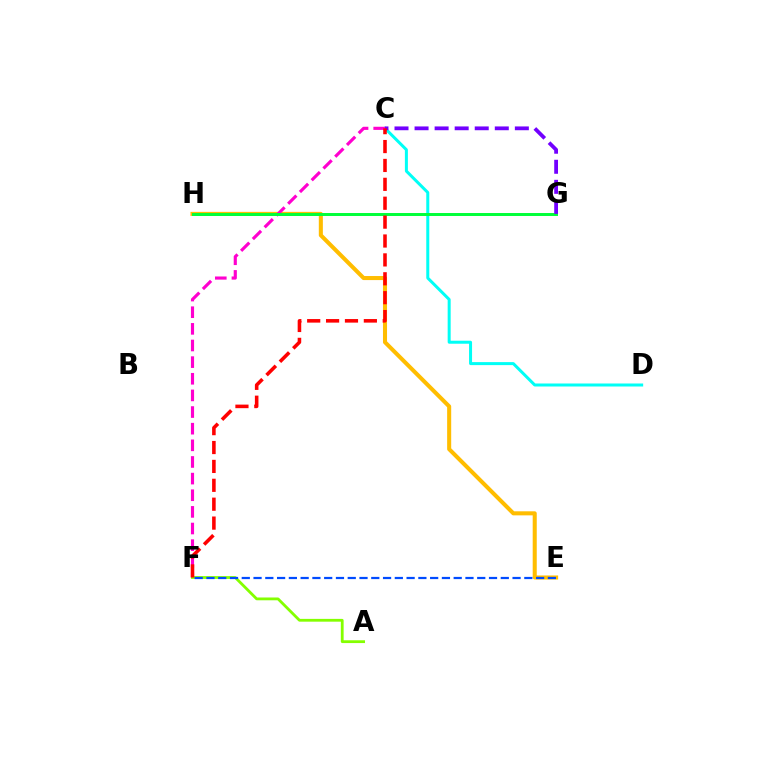{('E', 'H'): [{'color': '#ffbd00', 'line_style': 'solid', 'thickness': 2.92}], ('C', 'D'): [{'color': '#00fff6', 'line_style': 'solid', 'thickness': 2.16}], ('C', 'F'): [{'color': '#ff00cf', 'line_style': 'dashed', 'thickness': 2.26}, {'color': '#ff0000', 'line_style': 'dashed', 'thickness': 2.57}], ('G', 'H'): [{'color': '#00ff39', 'line_style': 'solid', 'thickness': 2.13}], ('C', 'G'): [{'color': '#7200ff', 'line_style': 'dashed', 'thickness': 2.72}], ('A', 'F'): [{'color': '#84ff00', 'line_style': 'solid', 'thickness': 2.01}], ('E', 'F'): [{'color': '#004bff', 'line_style': 'dashed', 'thickness': 1.6}]}